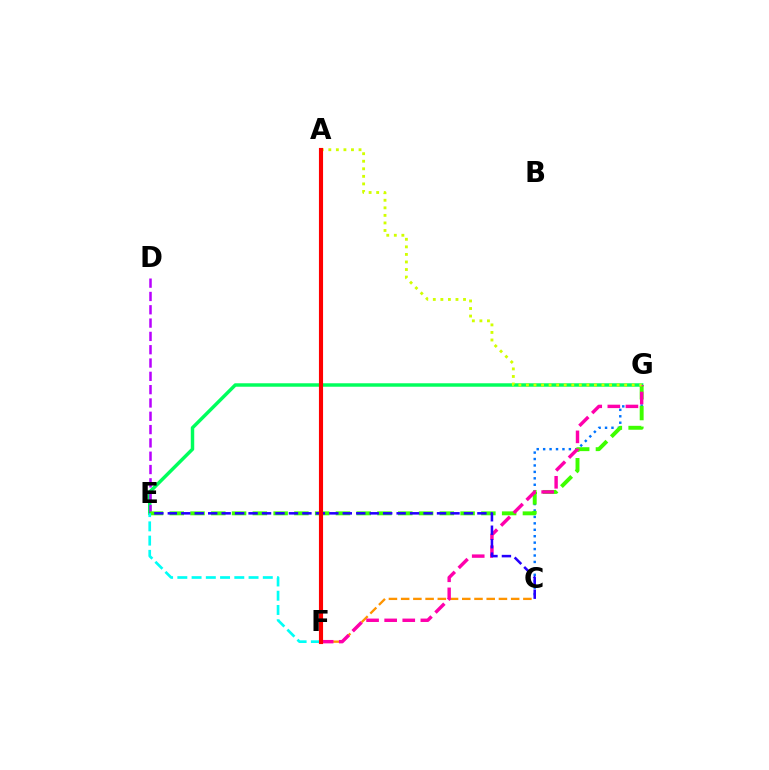{('C', 'G'): [{'color': '#0074ff', 'line_style': 'dotted', 'thickness': 1.75}], ('C', 'F'): [{'color': '#ff9400', 'line_style': 'dashed', 'thickness': 1.66}], ('E', 'G'): [{'color': '#00ff5c', 'line_style': 'solid', 'thickness': 2.49}, {'color': '#3dff00', 'line_style': 'dashed', 'thickness': 2.82}], ('D', 'E'): [{'color': '#b900ff', 'line_style': 'dashed', 'thickness': 1.81}], ('F', 'G'): [{'color': '#ff00ac', 'line_style': 'dashed', 'thickness': 2.46}], ('C', 'E'): [{'color': '#2500ff', 'line_style': 'dashed', 'thickness': 1.83}], ('E', 'F'): [{'color': '#00fff6', 'line_style': 'dashed', 'thickness': 1.93}], ('A', 'G'): [{'color': '#d1ff00', 'line_style': 'dotted', 'thickness': 2.05}], ('A', 'F'): [{'color': '#ff0000', 'line_style': 'solid', 'thickness': 2.97}]}